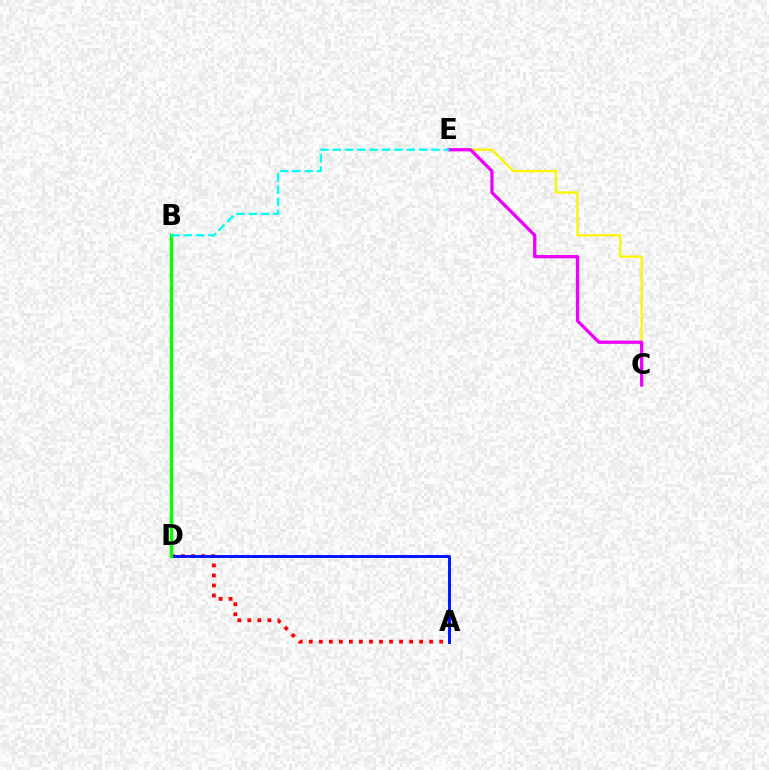{('C', 'E'): [{'color': '#fcf500', 'line_style': 'solid', 'thickness': 1.65}, {'color': '#ee00ff', 'line_style': 'solid', 'thickness': 2.35}], ('A', 'D'): [{'color': '#ff0000', 'line_style': 'dotted', 'thickness': 2.73}, {'color': '#0010ff', 'line_style': 'solid', 'thickness': 2.08}], ('B', 'D'): [{'color': '#08ff00', 'line_style': 'solid', 'thickness': 2.46}], ('B', 'E'): [{'color': '#00fff6', 'line_style': 'dashed', 'thickness': 1.68}]}